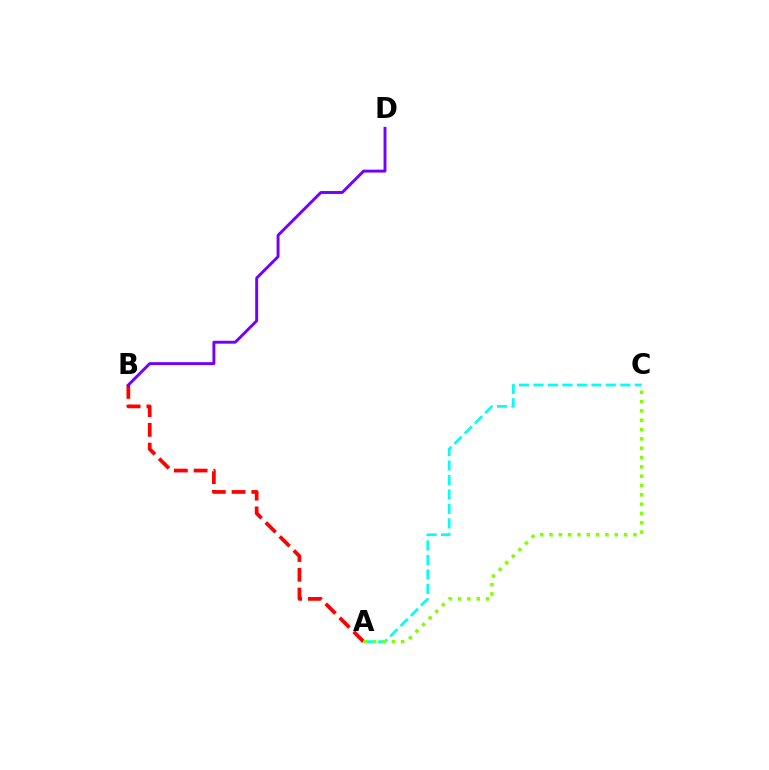{('A', 'B'): [{'color': '#ff0000', 'line_style': 'dashed', 'thickness': 2.69}], ('A', 'C'): [{'color': '#00fff6', 'line_style': 'dashed', 'thickness': 1.97}, {'color': '#84ff00', 'line_style': 'dotted', 'thickness': 2.53}], ('B', 'D'): [{'color': '#7200ff', 'line_style': 'solid', 'thickness': 2.1}]}